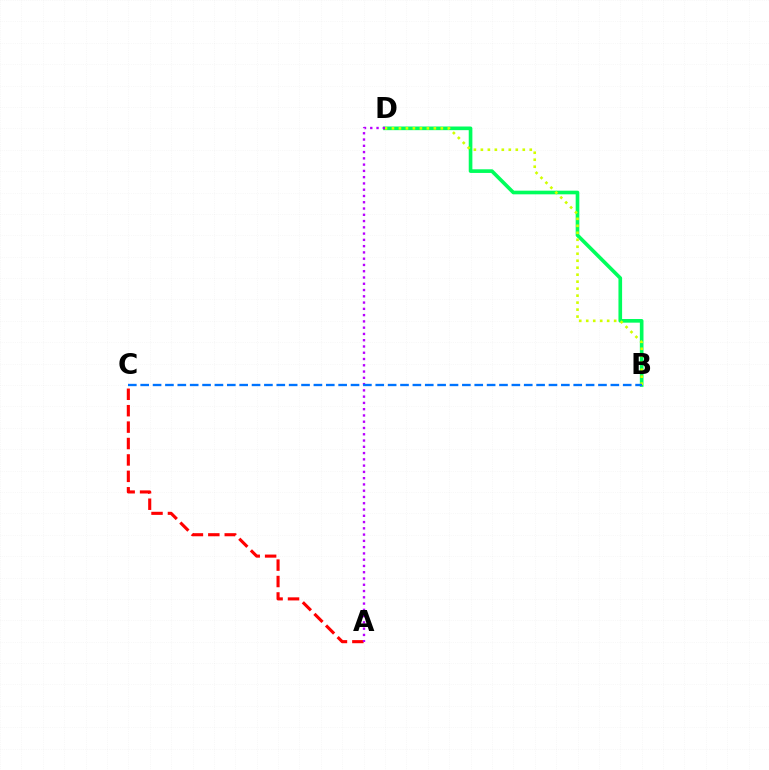{('A', 'C'): [{'color': '#ff0000', 'line_style': 'dashed', 'thickness': 2.23}], ('B', 'D'): [{'color': '#00ff5c', 'line_style': 'solid', 'thickness': 2.63}, {'color': '#d1ff00', 'line_style': 'dotted', 'thickness': 1.9}], ('A', 'D'): [{'color': '#b900ff', 'line_style': 'dotted', 'thickness': 1.7}], ('B', 'C'): [{'color': '#0074ff', 'line_style': 'dashed', 'thickness': 1.68}]}